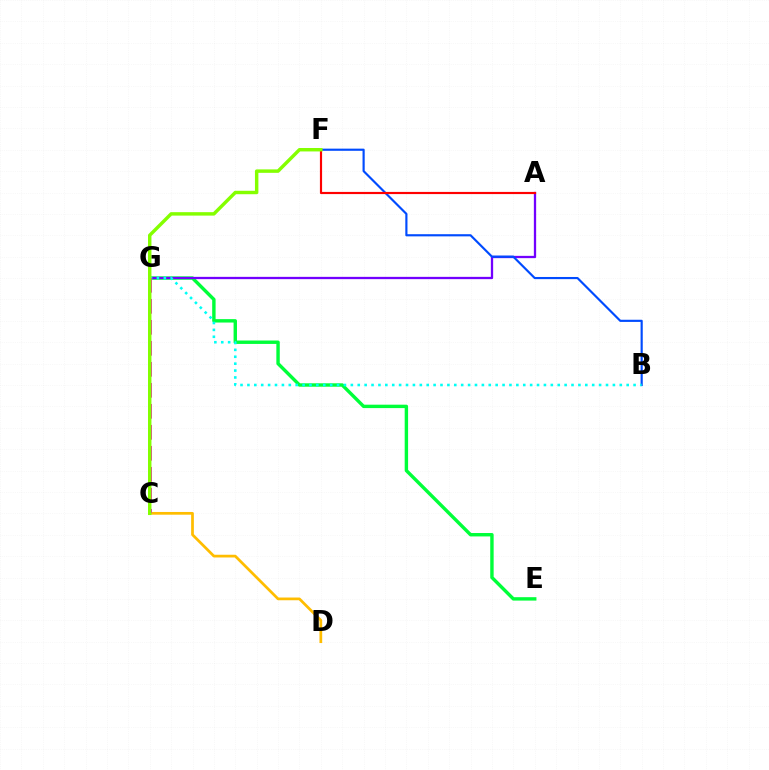{('E', 'G'): [{'color': '#00ff39', 'line_style': 'solid', 'thickness': 2.46}], ('A', 'G'): [{'color': '#7200ff', 'line_style': 'solid', 'thickness': 1.65}], ('B', 'F'): [{'color': '#004bff', 'line_style': 'solid', 'thickness': 1.56}], ('C', 'D'): [{'color': '#ffbd00', 'line_style': 'solid', 'thickness': 1.96}], ('B', 'G'): [{'color': '#00fff6', 'line_style': 'dotted', 'thickness': 1.87}], ('C', 'G'): [{'color': '#ff00cf', 'line_style': 'dashed', 'thickness': 2.85}], ('A', 'F'): [{'color': '#ff0000', 'line_style': 'solid', 'thickness': 1.57}], ('C', 'F'): [{'color': '#84ff00', 'line_style': 'solid', 'thickness': 2.48}]}